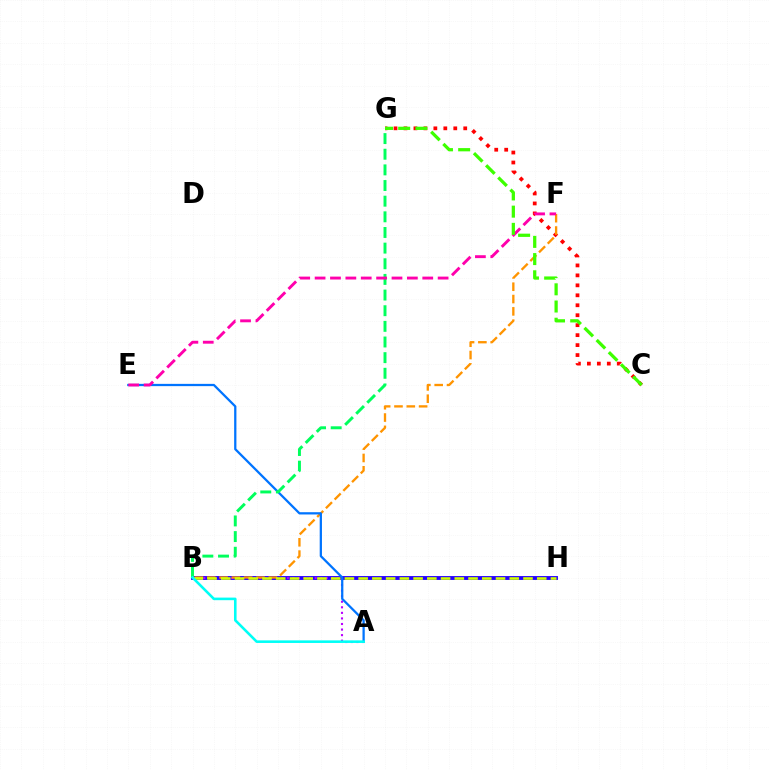{('B', 'H'): [{'color': '#2500ff', 'line_style': 'solid', 'thickness': 2.78}, {'color': '#d1ff00', 'line_style': 'dashed', 'thickness': 1.87}], ('A', 'B'): [{'color': '#b900ff', 'line_style': 'dotted', 'thickness': 1.51}, {'color': '#00fff6', 'line_style': 'solid', 'thickness': 1.86}], ('C', 'G'): [{'color': '#ff0000', 'line_style': 'dotted', 'thickness': 2.71}, {'color': '#3dff00', 'line_style': 'dashed', 'thickness': 2.34}], ('B', 'F'): [{'color': '#ff9400', 'line_style': 'dashed', 'thickness': 1.67}], ('A', 'E'): [{'color': '#0074ff', 'line_style': 'solid', 'thickness': 1.63}], ('B', 'G'): [{'color': '#00ff5c', 'line_style': 'dashed', 'thickness': 2.13}], ('E', 'F'): [{'color': '#ff00ac', 'line_style': 'dashed', 'thickness': 2.09}]}